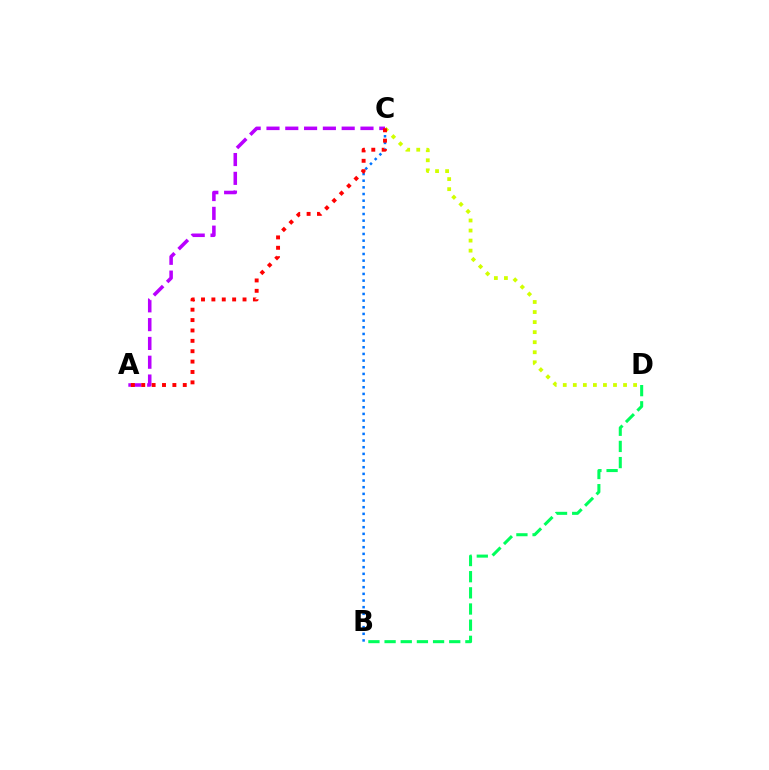{('B', 'C'): [{'color': '#0074ff', 'line_style': 'dotted', 'thickness': 1.81}], ('C', 'D'): [{'color': '#d1ff00', 'line_style': 'dotted', 'thickness': 2.73}], ('A', 'C'): [{'color': '#b900ff', 'line_style': 'dashed', 'thickness': 2.55}, {'color': '#ff0000', 'line_style': 'dotted', 'thickness': 2.82}], ('B', 'D'): [{'color': '#00ff5c', 'line_style': 'dashed', 'thickness': 2.2}]}